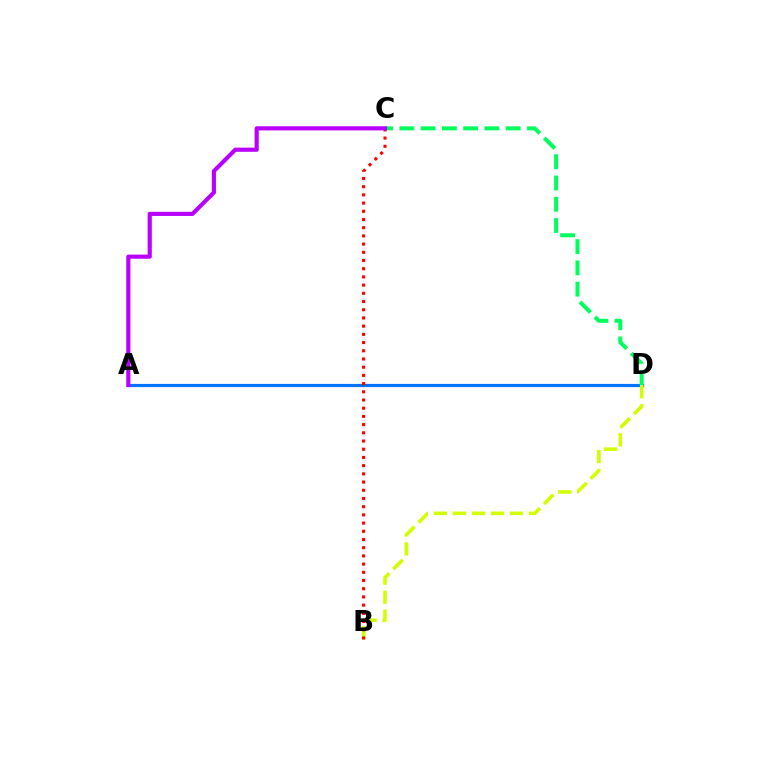{('A', 'D'): [{'color': '#0074ff', 'line_style': 'solid', 'thickness': 2.3}], ('C', 'D'): [{'color': '#00ff5c', 'line_style': 'dashed', 'thickness': 2.89}], ('B', 'D'): [{'color': '#d1ff00', 'line_style': 'dashed', 'thickness': 2.58}], ('B', 'C'): [{'color': '#ff0000', 'line_style': 'dotted', 'thickness': 2.23}], ('A', 'C'): [{'color': '#b900ff', 'line_style': 'solid', 'thickness': 2.98}]}